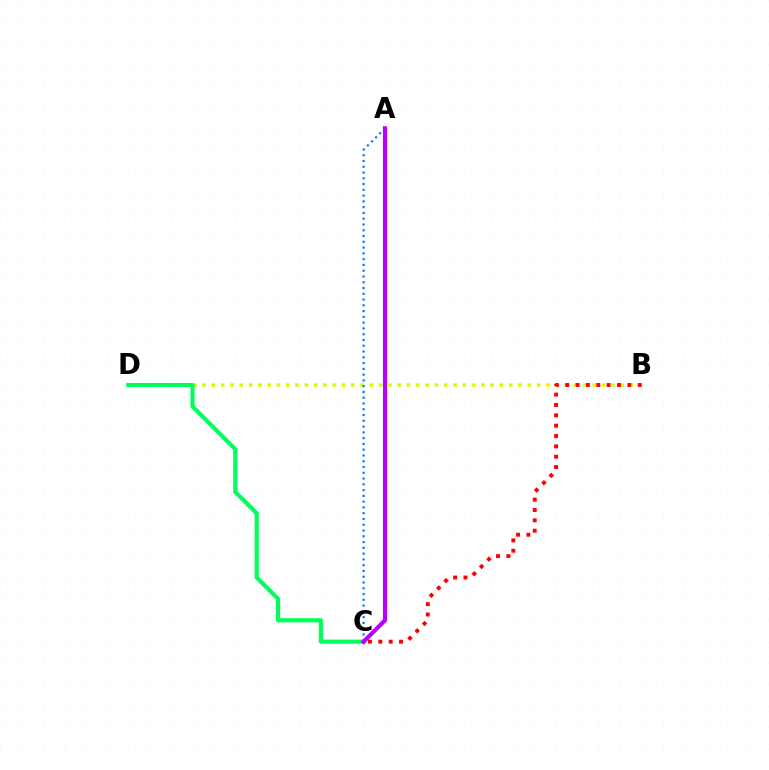{('B', 'D'): [{'color': '#d1ff00', 'line_style': 'dotted', 'thickness': 2.52}], ('C', 'D'): [{'color': '#00ff5c', 'line_style': 'solid', 'thickness': 2.99}], ('A', 'C'): [{'color': '#0074ff', 'line_style': 'dotted', 'thickness': 1.57}, {'color': '#b900ff', 'line_style': 'solid', 'thickness': 2.99}], ('B', 'C'): [{'color': '#ff0000', 'line_style': 'dotted', 'thickness': 2.81}]}